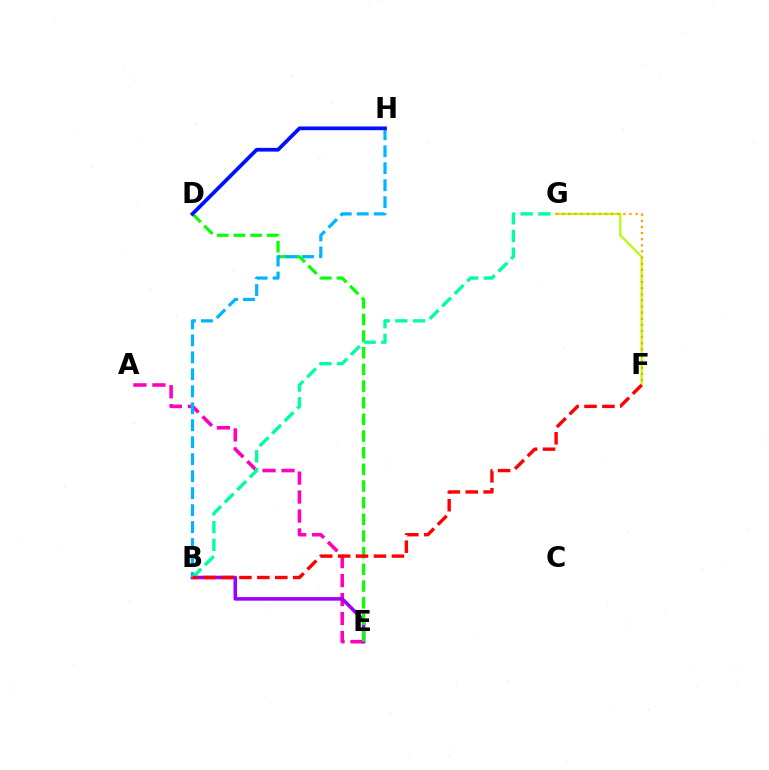{('A', 'E'): [{'color': '#ff00bd', 'line_style': 'dashed', 'thickness': 2.58}], ('B', 'E'): [{'color': '#9b00ff', 'line_style': 'solid', 'thickness': 2.56}], ('D', 'E'): [{'color': '#08ff00', 'line_style': 'dashed', 'thickness': 2.26}], ('B', 'H'): [{'color': '#00b5ff', 'line_style': 'dashed', 'thickness': 2.31}], ('F', 'G'): [{'color': '#b3ff00', 'line_style': 'solid', 'thickness': 1.58}, {'color': '#ffa500', 'line_style': 'dotted', 'thickness': 1.66}], ('B', 'G'): [{'color': '#00ff9d', 'line_style': 'dashed', 'thickness': 2.4}], ('D', 'H'): [{'color': '#0010ff', 'line_style': 'solid', 'thickness': 2.68}], ('B', 'F'): [{'color': '#ff0000', 'line_style': 'dashed', 'thickness': 2.44}]}